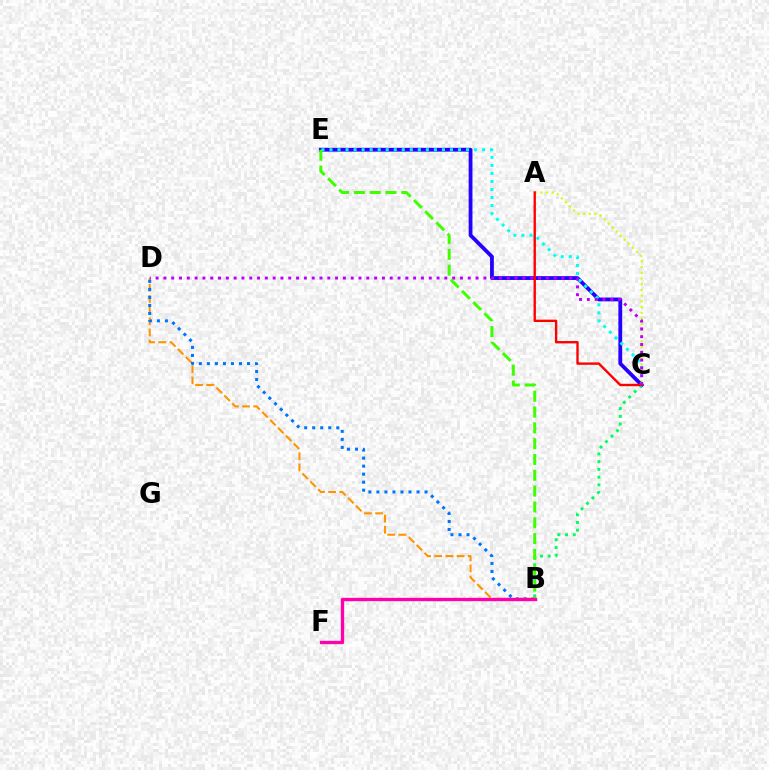{('A', 'C'): [{'color': '#d1ff00', 'line_style': 'dotted', 'thickness': 1.55}, {'color': '#ff0000', 'line_style': 'solid', 'thickness': 1.72}], ('B', 'D'): [{'color': '#ff9400', 'line_style': 'dashed', 'thickness': 1.52}, {'color': '#0074ff', 'line_style': 'dotted', 'thickness': 2.18}], ('C', 'E'): [{'color': '#2500ff', 'line_style': 'solid', 'thickness': 2.73}, {'color': '#00fff6', 'line_style': 'dotted', 'thickness': 2.18}], ('B', 'C'): [{'color': '#00ff5c', 'line_style': 'dotted', 'thickness': 2.1}], ('C', 'D'): [{'color': '#b900ff', 'line_style': 'dotted', 'thickness': 2.12}], ('B', 'E'): [{'color': '#3dff00', 'line_style': 'dashed', 'thickness': 2.15}], ('B', 'F'): [{'color': '#ff00ac', 'line_style': 'solid', 'thickness': 2.41}]}